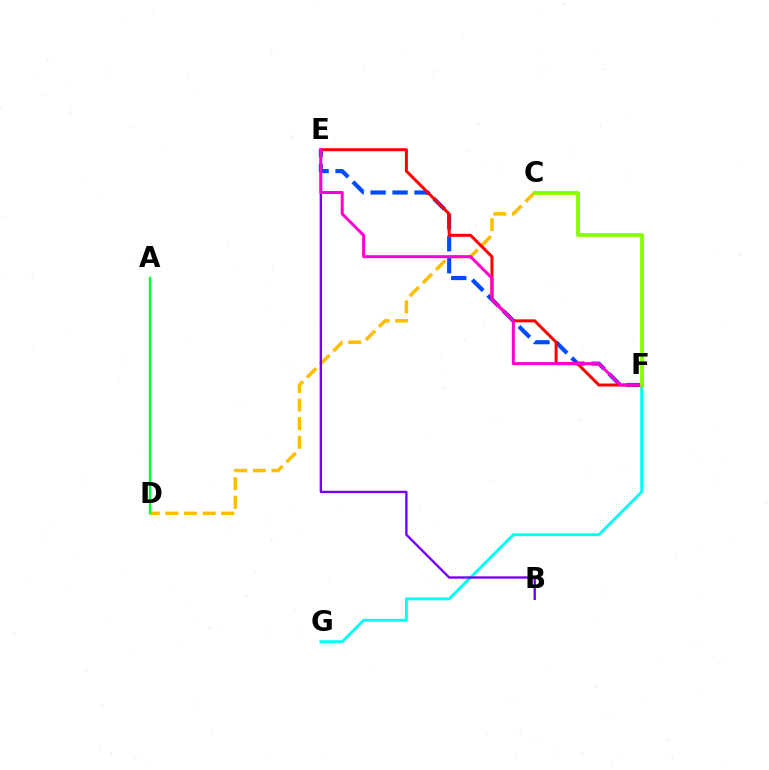{('F', 'G'): [{'color': '#00fff6', 'line_style': 'solid', 'thickness': 2.07}], ('C', 'D'): [{'color': '#ffbd00', 'line_style': 'dashed', 'thickness': 2.53}], ('A', 'D'): [{'color': '#00ff39', 'line_style': 'solid', 'thickness': 1.73}], ('B', 'E'): [{'color': '#7200ff', 'line_style': 'solid', 'thickness': 1.69}], ('E', 'F'): [{'color': '#004bff', 'line_style': 'dashed', 'thickness': 2.98}, {'color': '#ff0000', 'line_style': 'solid', 'thickness': 2.15}, {'color': '#ff00cf', 'line_style': 'solid', 'thickness': 2.15}], ('C', 'F'): [{'color': '#84ff00', 'line_style': 'solid', 'thickness': 2.75}]}